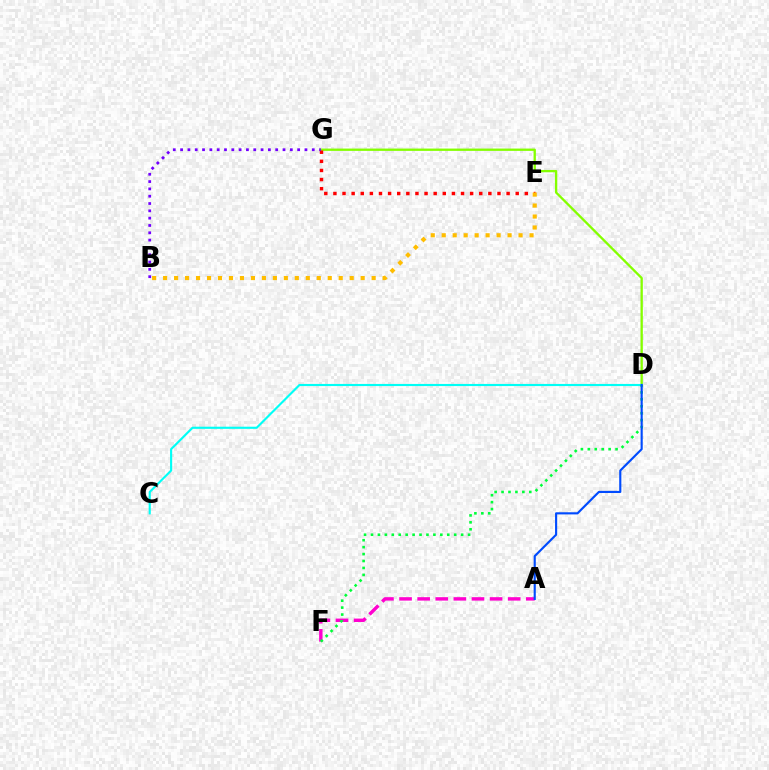{('D', 'G'): [{'color': '#84ff00', 'line_style': 'solid', 'thickness': 1.67}], ('A', 'F'): [{'color': '#ff00cf', 'line_style': 'dashed', 'thickness': 2.46}], ('E', 'G'): [{'color': '#ff0000', 'line_style': 'dotted', 'thickness': 2.48}], ('B', 'G'): [{'color': '#7200ff', 'line_style': 'dotted', 'thickness': 1.99}], ('C', 'D'): [{'color': '#00fff6', 'line_style': 'solid', 'thickness': 1.53}], ('D', 'F'): [{'color': '#00ff39', 'line_style': 'dotted', 'thickness': 1.88}], ('B', 'E'): [{'color': '#ffbd00', 'line_style': 'dotted', 'thickness': 2.98}], ('A', 'D'): [{'color': '#004bff', 'line_style': 'solid', 'thickness': 1.54}]}